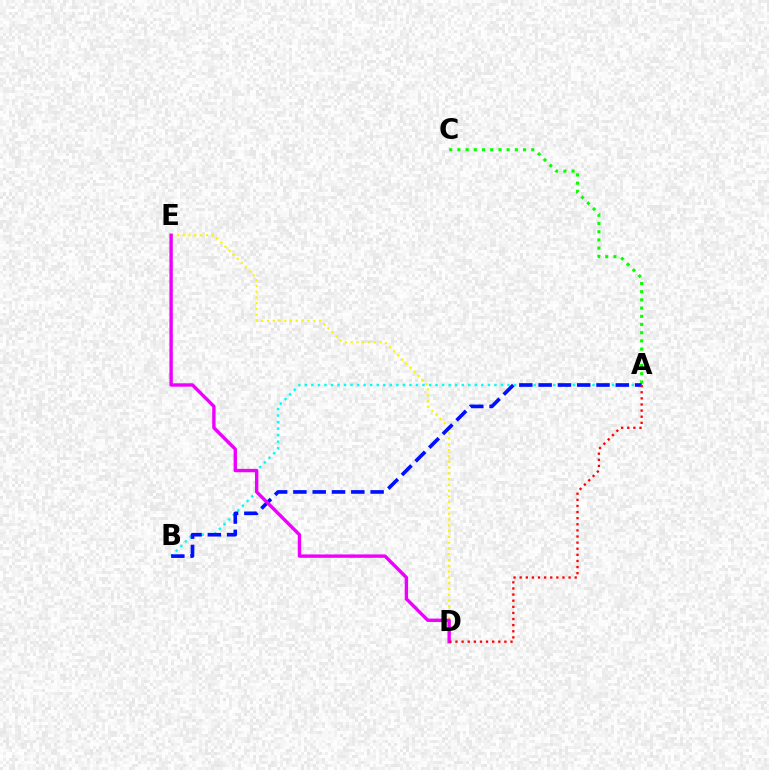{('A', 'B'): [{'color': '#00fff6', 'line_style': 'dotted', 'thickness': 1.78}, {'color': '#0010ff', 'line_style': 'dashed', 'thickness': 2.62}], ('D', 'E'): [{'color': '#fcf500', 'line_style': 'dotted', 'thickness': 1.57}, {'color': '#ee00ff', 'line_style': 'solid', 'thickness': 2.44}], ('A', 'C'): [{'color': '#08ff00', 'line_style': 'dotted', 'thickness': 2.23}], ('A', 'D'): [{'color': '#ff0000', 'line_style': 'dotted', 'thickness': 1.66}]}